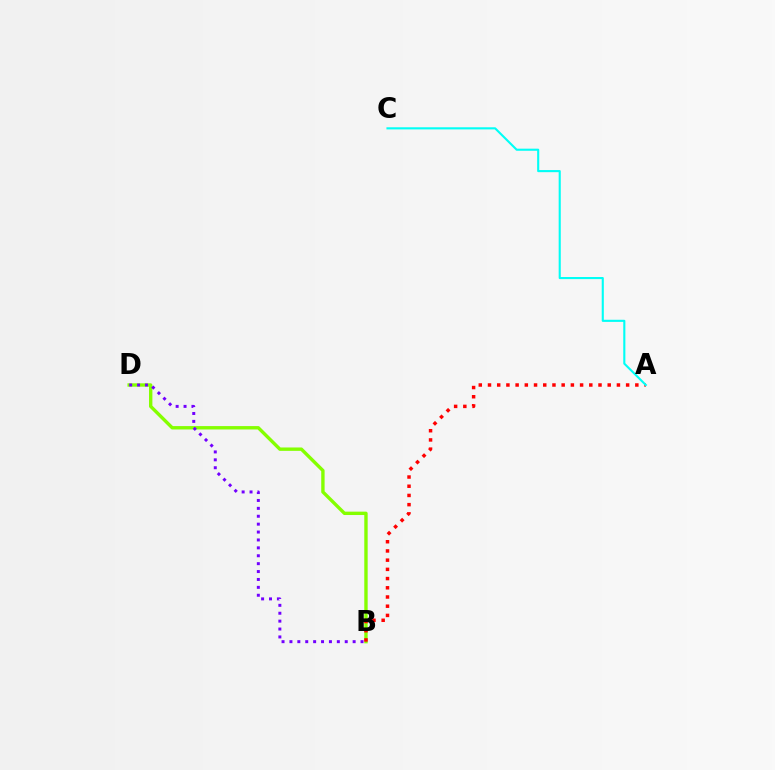{('B', 'D'): [{'color': '#84ff00', 'line_style': 'solid', 'thickness': 2.43}, {'color': '#7200ff', 'line_style': 'dotted', 'thickness': 2.15}], ('A', 'B'): [{'color': '#ff0000', 'line_style': 'dotted', 'thickness': 2.5}], ('A', 'C'): [{'color': '#00fff6', 'line_style': 'solid', 'thickness': 1.52}]}